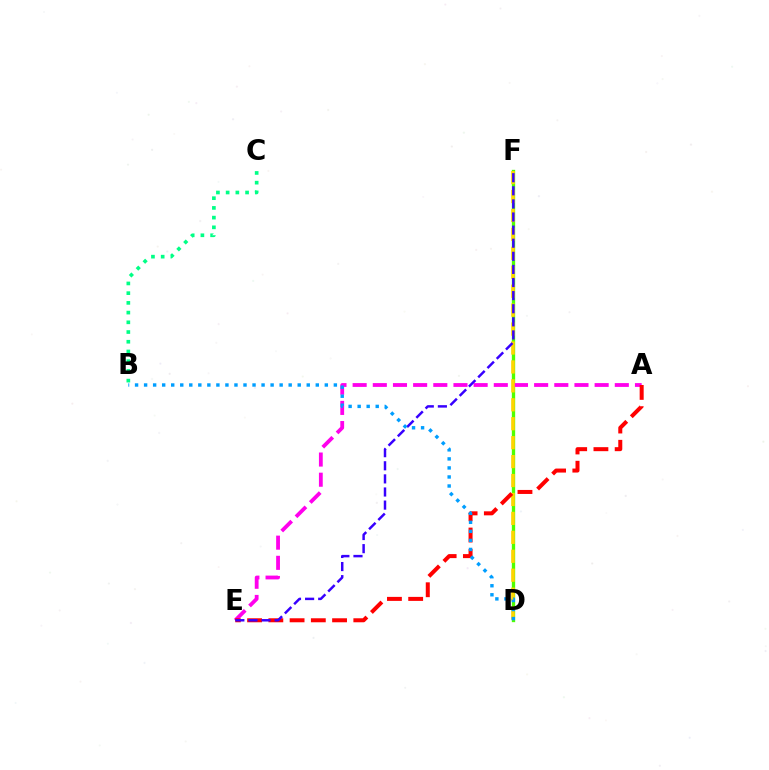{('D', 'F'): [{'color': '#4fff00', 'line_style': 'solid', 'thickness': 2.4}, {'color': '#ffd500', 'line_style': 'dashed', 'thickness': 2.57}], ('A', 'E'): [{'color': '#ff00ed', 'line_style': 'dashed', 'thickness': 2.74}, {'color': '#ff0000', 'line_style': 'dashed', 'thickness': 2.89}], ('B', 'C'): [{'color': '#00ff86', 'line_style': 'dotted', 'thickness': 2.64}], ('E', 'F'): [{'color': '#3700ff', 'line_style': 'dashed', 'thickness': 1.78}], ('B', 'D'): [{'color': '#009eff', 'line_style': 'dotted', 'thickness': 2.45}]}